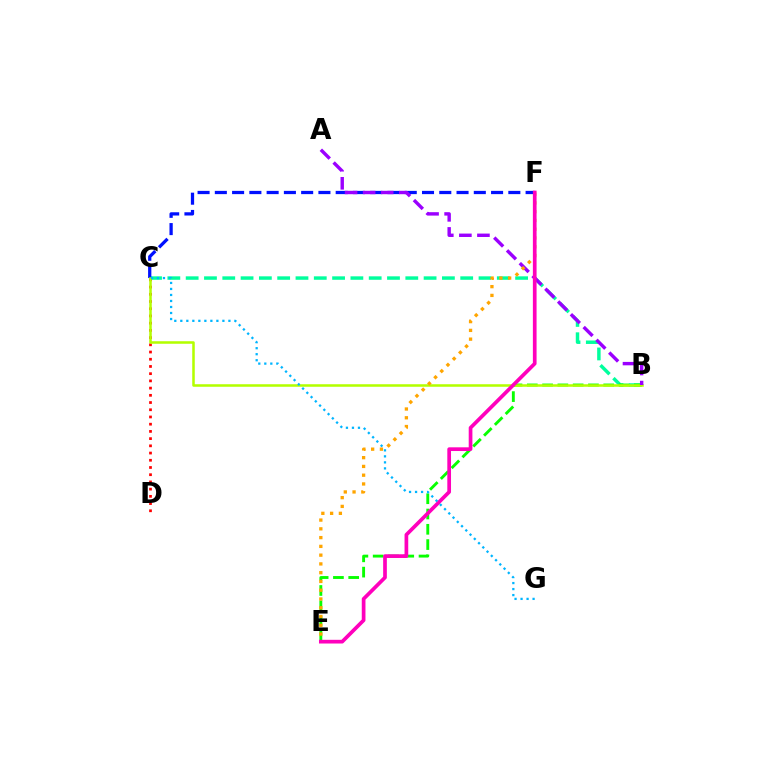{('B', 'C'): [{'color': '#00ff9d', 'line_style': 'dashed', 'thickness': 2.49}, {'color': '#b3ff00', 'line_style': 'solid', 'thickness': 1.82}], ('C', 'D'): [{'color': '#ff0000', 'line_style': 'dotted', 'thickness': 1.96}], ('B', 'E'): [{'color': '#08ff00', 'line_style': 'dashed', 'thickness': 2.08}], ('C', 'F'): [{'color': '#0010ff', 'line_style': 'dashed', 'thickness': 2.35}], ('A', 'B'): [{'color': '#9b00ff', 'line_style': 'dashed', 'thickness': 2.45}], ('E', 'F'): [{'color': '#ffa500', 'line_style': 'dotted', 'thickness': 2.38}, {'color': '#ff00bd', 'line_style': 'solid', 'thickness': 2.66}], ('C', 'G'): [{'color': '#00b5ff', 'line_style': 'dotted', 'thickness': 1.63}]}